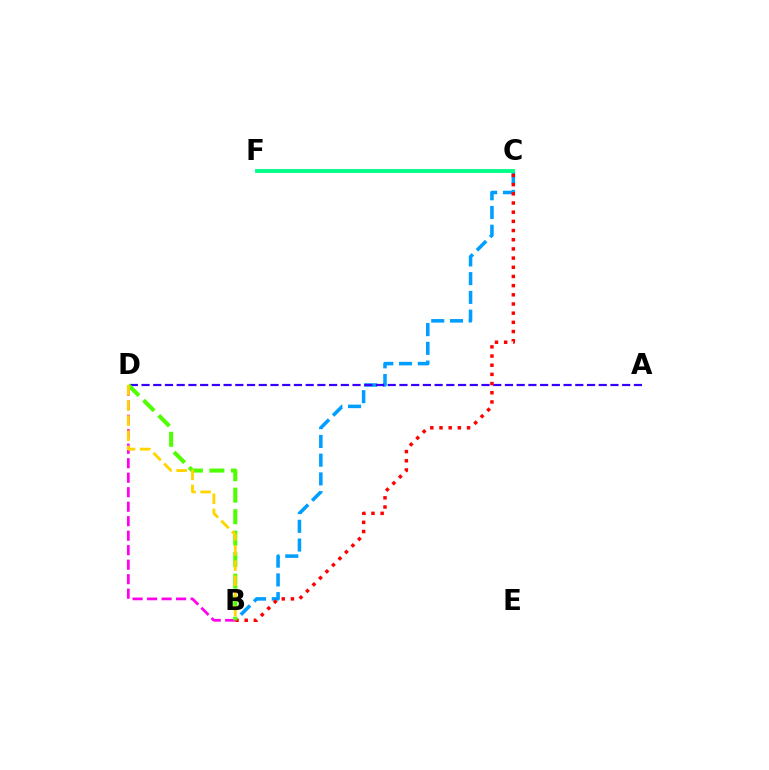{('B', 'C'): [{'color': '#009eff', 'line_style': 'dashed', 'thickness': 2.55}, {'color': '#ff0000', 'line_style': 'dotted', 'thickness': 2.49}], ('A', 'D'): [{'color': '#3700ff', 'line_style': 'dashed', 'thickness': 1.59}], ('C', 'F'): [{'color': '#00ff86', 'line_style': 'solid', 'thickness': 2.78}], ('B', 'D'): [{'color': '#ff00ed', 'line_style': 'dashed', 'thickness': 1.97}, {'color': '#4fff00', 'line_style': 'dashed', 'thickness': 2.92}, {'color': '#ffd500', 'line_style': 'dashed', 'thickness': 2.06}]}